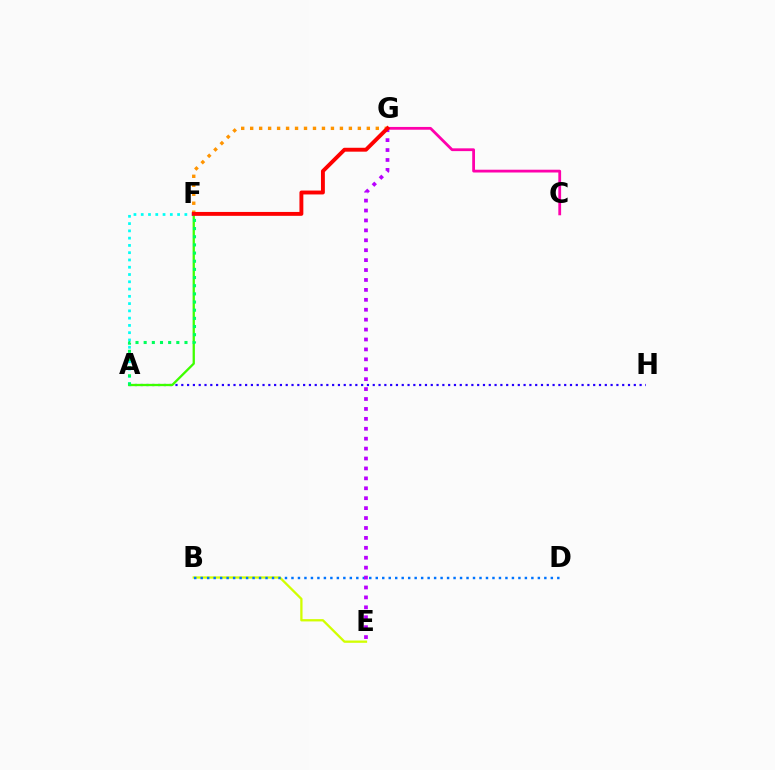{('C', 'G'): [{'color': '#ff00ac', 'line_style': 'solid', 'thickness': 2.0}], ('B', 'E'): [{'color': '#d1ff00', 'line_style': 'solid', 'thickness': 1.65}], ('B', 'D'): [{'color': '#0074ff', 'line_style': 'dotted', 'thickness': 1.76}], ('A', 'H'): [{'color': '#2500ff', 'line_style': 'dotted', 'thickness': 1.58}], ('A', 'F'): [{'color': '#3dff00', 'line_style': 'solid', 'thickness': 1.65}, {'color': '#00fff6', 'line_style': 'dotted', 'thickness': 1.98}, {'color': '#00ff5c', 'line_style': 'dotted', 'thickness': 2.22}], ('F', 'G'): [{'color': '#ff9400', 'line_style': 'dotted', 'thickness': 2.44}, {'color': '#ff0000', 'line_style': 'solid', 'thickness': 2.81}], ('E', 'G'): [{'color': '#b900ff', 'line_style': 'dotted', 'thickness': 2.7}]}